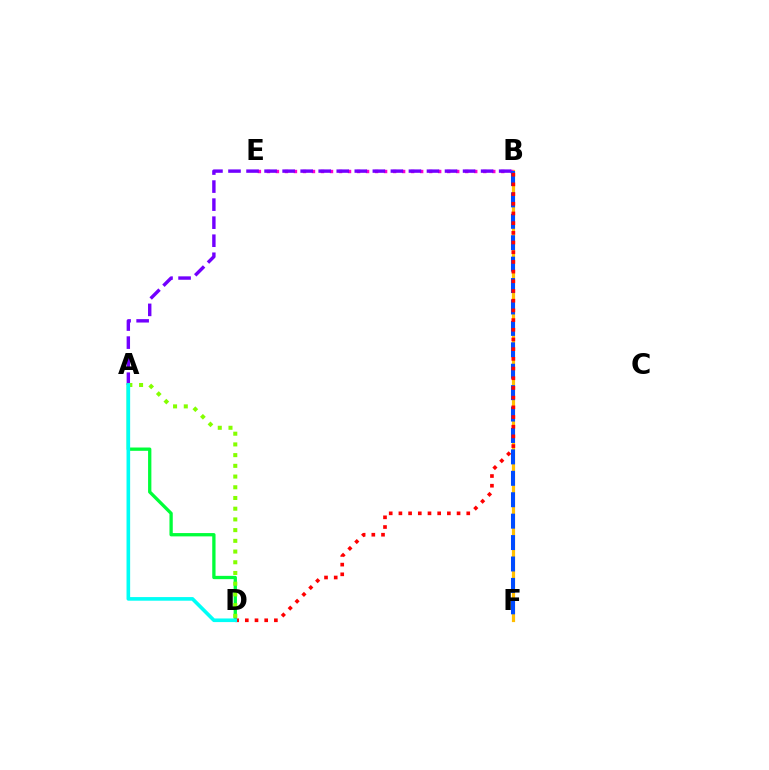{('B', 'F'): [{'color': '#ffbd00', 'line_style': 'solid', 'thickness': 2.3}, {'color': '#004bff', 'line_style': 'dashed', 'thickness': 2.91}], ('B', 'E'): [{'color': '#ff00cf', 'line_style': 'dotted', 'thickness': 2.45}], ('A', 'B'): [{'color': '#7200ff', 'line_style': 'dashed', 'thickness': 2.45}], ('A', 'D'): [{'color': '#00ff39', 'line_style': 'solid', 'thickness': 2.38}, {'color': '#84ff00', 'line_style': 'dotted', 'thickness': 2.91}, {'color': '#00fff6', 'line_style': 'solid', 'thickness': 2.61}], ('B', 'D'): [{'color': '#ff0000', 'line_style': 'dotted', 'thickness': 2.63}]}